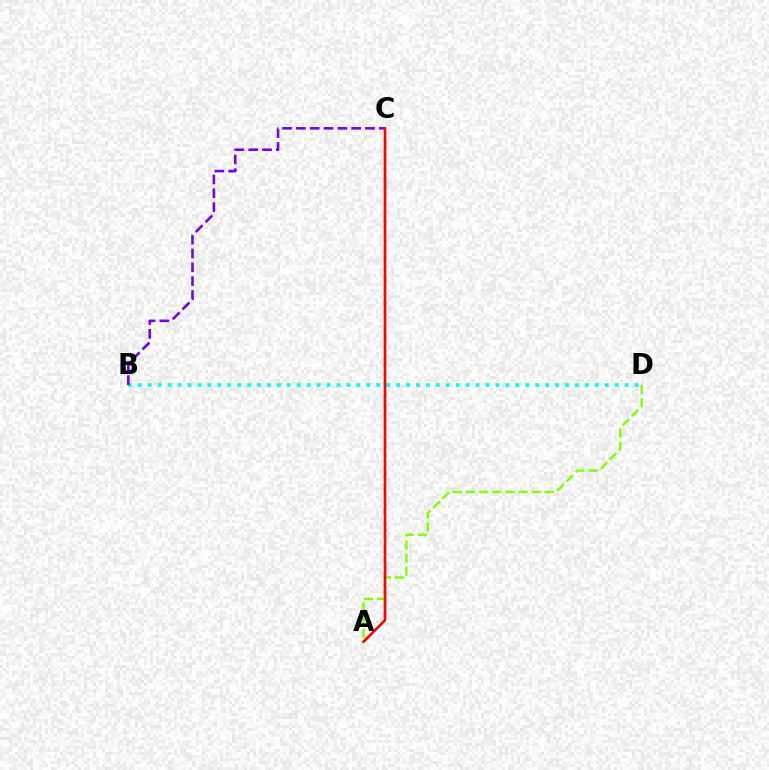{('A', 'D'): [{'color': '#84ff00', 'line_style': 'dashed', 'thickness': 1.78}], ('B', 'D'): [{'color': '#00fff6', 'line_style': 'dotted', 'thickness': 2.7}], ('B', 'C'): [{'color': '#7200ff', 'line_style': 'dashed', 'thickness': 1.88}], ('A', 'C'): [{'color': '#ff0000', 'line_style': 'solid', 'thickness': 1.91}]}